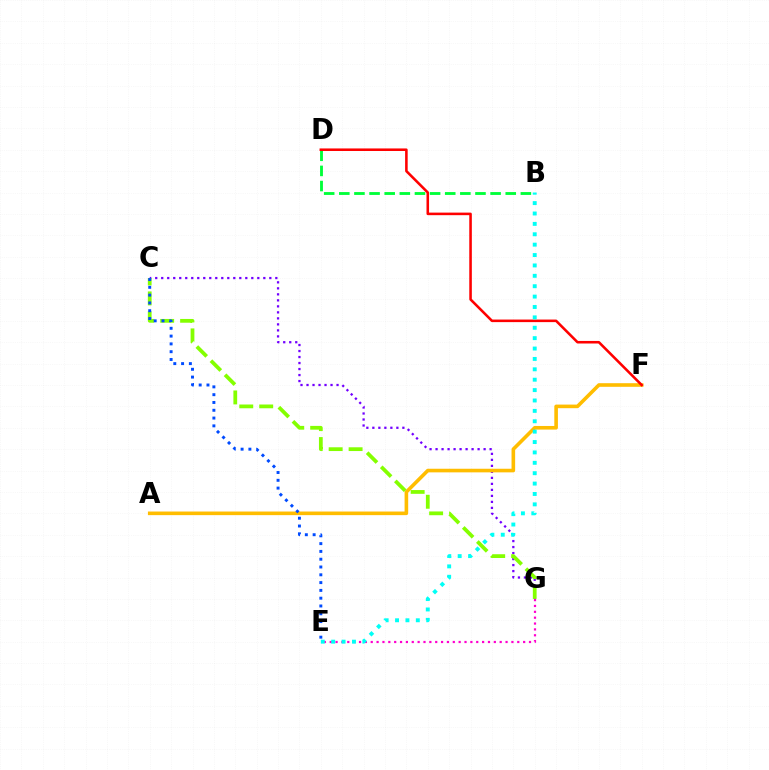{('C', 'G'): [{'color': '#7200ff', 'line_style': 'dotted', 'thickness': 1.63}, {'color': '#84ff00', 'line_style': 'dashed', 'thickness': 2.71}], ('B', 'D'): [{'color': '#00ff39', 'line_style': 'dashed', 'thickness': 2.06}], ('E', 'G'): [{'color': '#ff00cf', 'line_style': 'dotted', 'thickness': 1.59}], ('A', 'F'): [{'color': '#ffbd00', 'line_style': 'solid', 'thickness': 2.6}], ('D', 'F'): [{'color': '#ff0000', 'line_style': 'solid', 'thickness': 1.85}], ('B', 'E'): [{'color': '#00fff6', 'line_style': 'dotted', 'thickness': 2.82}], ('C', 'E'): [{'color': '#004bff', 'line_style': 'dotted', 'thickness': 2.12}]}